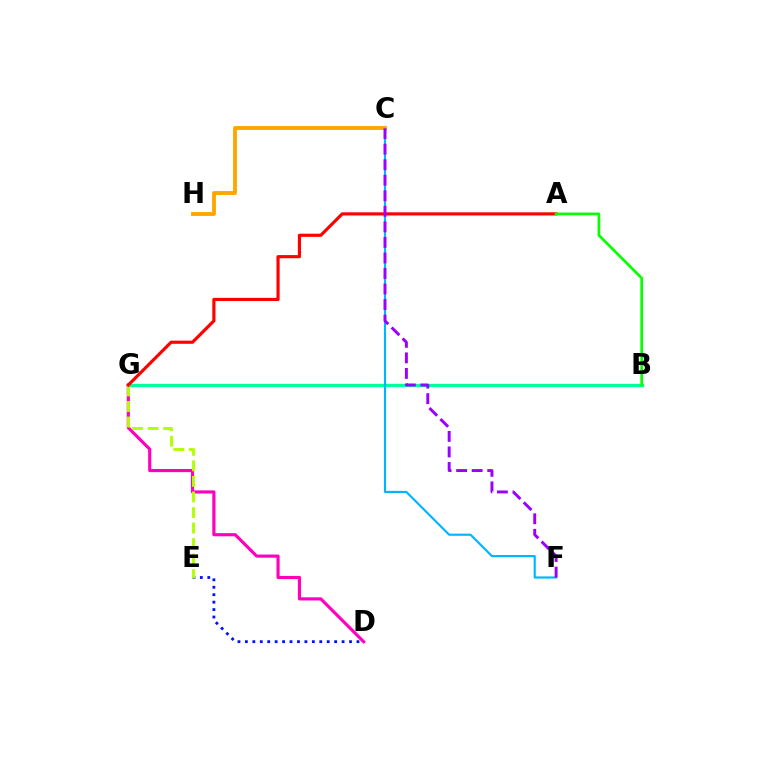{('D', 'E'): [{'color': '#0010ff', 'line_style': 'dotted', 'thickness': 2.02}], ('B', 'G'): [{'color': '#00ff9d', 'line_style': 'solid', 'thickness': 2.41}], ('D', 'G'): [{'color': '#ff00bd', 'line_style': 'solid', 'thickness': 2.26}], ('C', 'F'): [{'color': '#00b5ff', 'line_style': 'solid', 'thickness': 1.54}, {'color': '#9b00ff', 'line_style': 'dashed', 'thickness': 2.11}], ('E', 'G'): [{'color': '#b3ff00', 'line_style': 'dashed', 'thickness': 2.11}], ('A', 'G'): [{'color': '#ff0000', 'line_style': 'solid', 'thickness': 2.27}], ('C', 'H'): [{'color': '#ffa500', 'line_style': 'solid', 'thickness': 2.78}], ('A', 'B'): [{'color': '#08ff00', 'line_style': 'solid', 'thickness': 1.94}]}